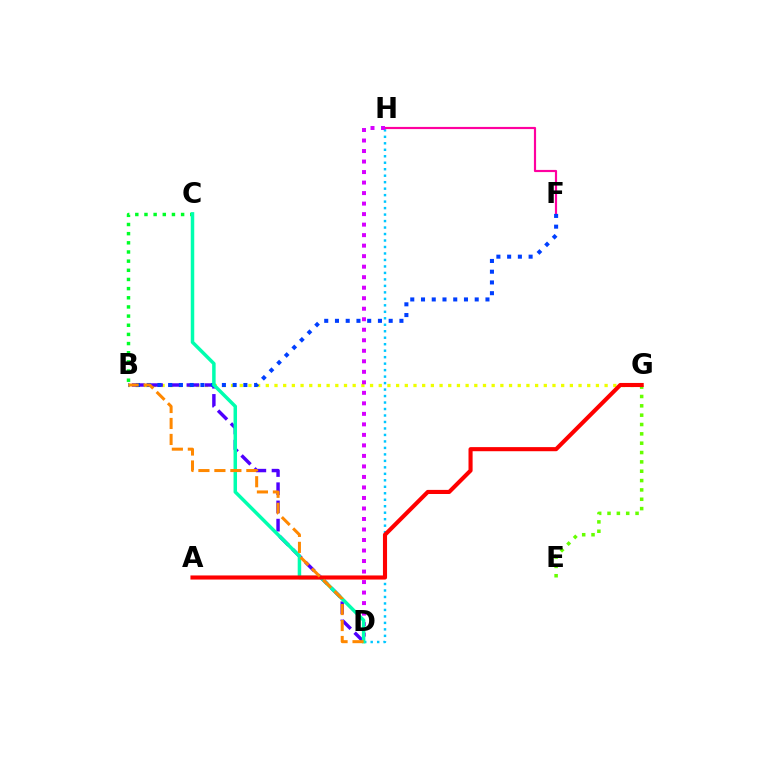{('D', 'H'): [{'color': '#00c7ff', 'line_style': 'dotted', 'thickness': 1.76}, {'color': '#d600ff', 'line_style': 'dotted', 'thickness': 2.86}], ('B', 'C'): [{'color': '#00ff27', 'line_style': 'dotted', 'thickness': 2.49}], ('F', 'H'): [{'color': '#ff00a0', 'line_style': 'solid', 'thickness': 1.57}], ('B', 'G'): [{'color': '#eeff00', 'line_style': 'dotted', 'thickness': 2.36}], ('B', 'D'): [{'color': '#4f00ff', 'line_style': 'dashed', 'thickness': 2.47}, {'color': '#ff8800', 'line_style': 'dashed', 'thickness': 2.17}], ('B', 'F'): [{'color': '#003fff', 'line_style': 'dotted', 'thickness': 2.92}], ('C', 'D'): [{'color': '#00ffaf', 'line_style': 'solid', 'thickness': 2.51}], ('E', 'G'): [{'color': '#66ff00', 'line_style': 'dotted', 'thickness': 2.54}], ('A', 'G'): [{'color': '#ff0000', 'line_style': 'solid', 'thickness': 2.95}]}